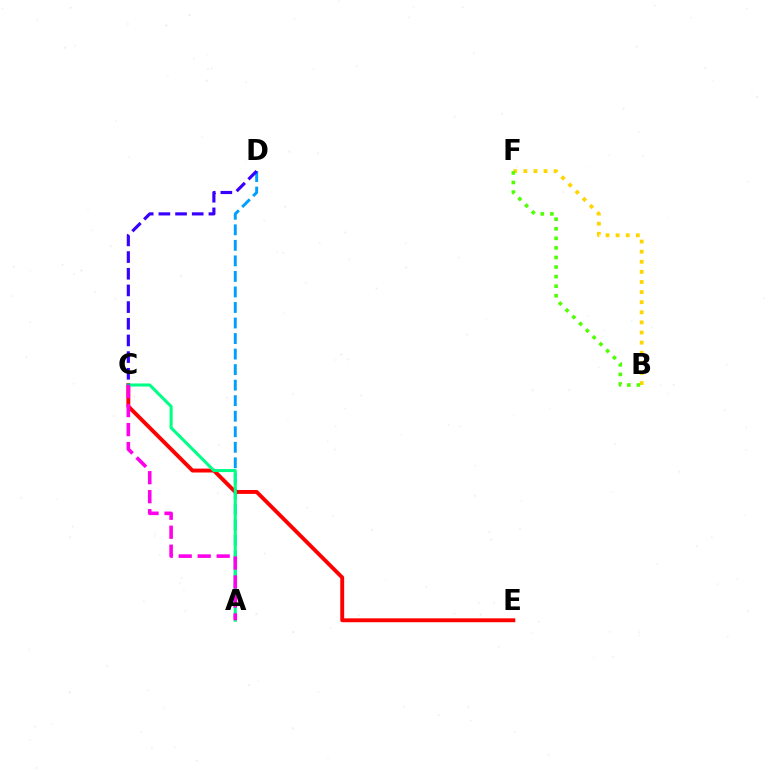{('B', 'F'): [{'color': '#ffd500', 'line_style': 'dotted', 'thickness': 2.75}, {'color': '#4fff00', 'line_style': 'dotted', 'thickness': 2.6}], ('C', 'E'): [{'color': '#ff0000', 'line_style': 'solid', 'thickness': 2.8}], ('A', 'D'): [{'color': '#009eff', 'line_style': 'dashed', 'thickness': 2.11}], ('A', 'C'): [{'color': '#00ff86', 'line_style': 'solid', 'thickness': 2.21}, {'color': '#ff00ed', 'line_style': 'dashed', 'thickness': 2.58}], ('C', 'D'): [{'color': '#3700ff', 'line_style': 'dashed', 'thickness': 2.27}]}